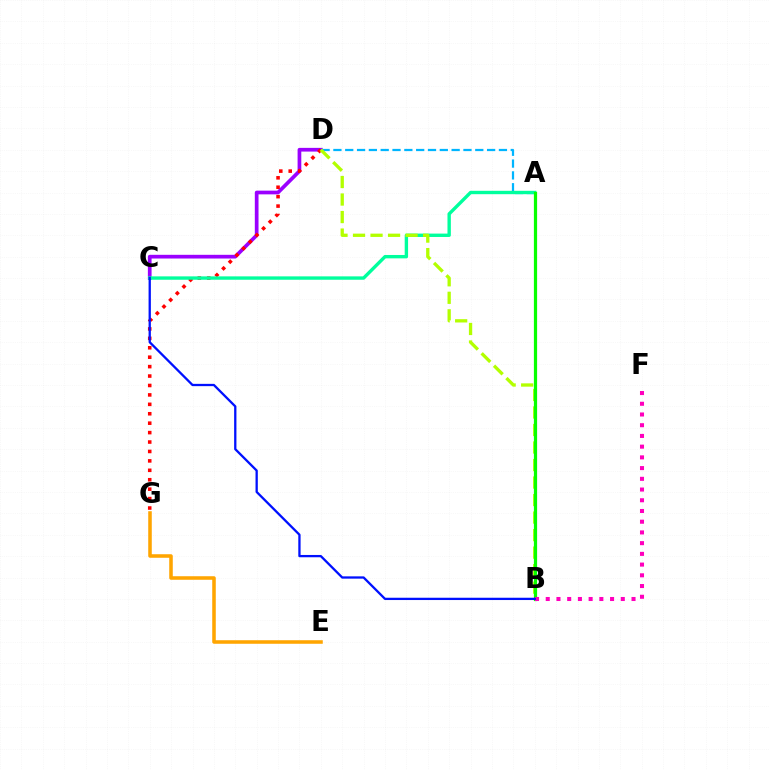{('C', 'D'): [{'color': '#9b00ff', 'line_style': 'solid', 'thickness': 2.67}], ('A', 'D'): [{'color': '#00b5ff', 'line_style': 'dashed', 'thickness': 1.61}], ('D', 'G'): [{'color': '#ff0000', 'line_style': 'dotted', 'thickness': 2.56}], ('A', 'C'): [{'color': '#00ff9d', 'line_style': 'solid', 'thickness': 2.43}], ('B', 'D'): [{'color': '#b3ff00', 'line_style': 'dashed', 'thickness': 2.38}], ('A', 'B'): [{'color': '#08ff00', 'line_style': 'solid', 'thickness': 2.32}], ('B', 'F'): [{'color': '#ff00bd', 'line_style': 'dotted', 'thickness': 2.91}], ('E', 'G'): [{'color': '#ffa500', 'line_style': 'solid', 'thickness': 2.55}], ('B', 'C'): [{'color': '#0010ff', 'line_style': 'solid', 'thickness': 1.65}]}